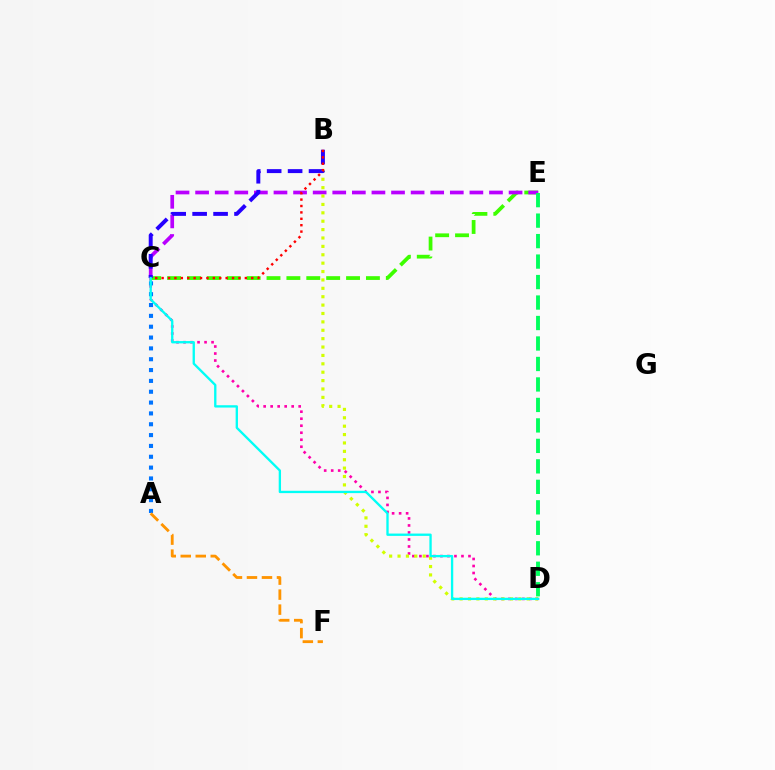{('C', 'D'): [{'color': '#ff00ac', 'line_style': 'dotted', 'thickness': 1.9}, {'color': '#00fff6', 'line_style': 'solid', 'thickness': 1.67}], ('C', 'E'): [{'color': '#3dff00', 'line_style': 'dashed', 'thickness': 2.7}, {'color': '#b900ff', 'line_style': 'dashed', 'thickness': 2.66}], ('A', 'C'): [{'color': '#0074ff', 'line_style': 'dotted', 'thickness': 2.94}], ('B', 'D'): [{'color': '#d1ff00', 'line_style': 'dotted', 'thickness': 2.28}], ('B', 'C'): [{'color': '#2500ff', 'line_style': 'dashed', 'thickness': 2.85}, {'color': '#ff0000', 'line_style': 'dotted', 'thickness': 1.74}], ('A', 'F'): [{'color': '#ff9400', 'line_style': 'dashed', 'thickness': 2.04}], ('D', 'E'): [{'color': '#00ff5c', 'line_style': 'dashed', 'thickness': 2.78}]}